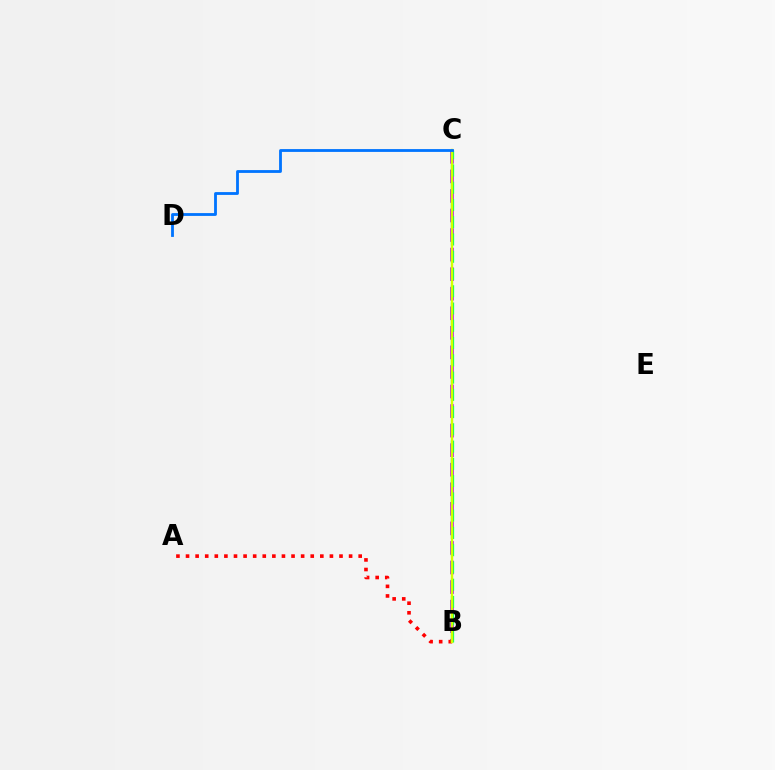{('B', 'C'): [{'color': '#b900ff', 'line_style': 'dashed', 'thickness': 2.66}, {'color': '#00ff5c', 'line_style': 'dashed', 'thickness': 2.34}, {'color': '#d1ff00', 'line_style': 'solid', 'thickness': 1.74}], ('A', 'B'): [{'color': '#ff0000', 'line_style': 'dotted', 'thickness': 2.61}], ('C', 'D'): [{'color': '#0074ff', 'line_style': 'solid', 'thickness': 2.03}]}